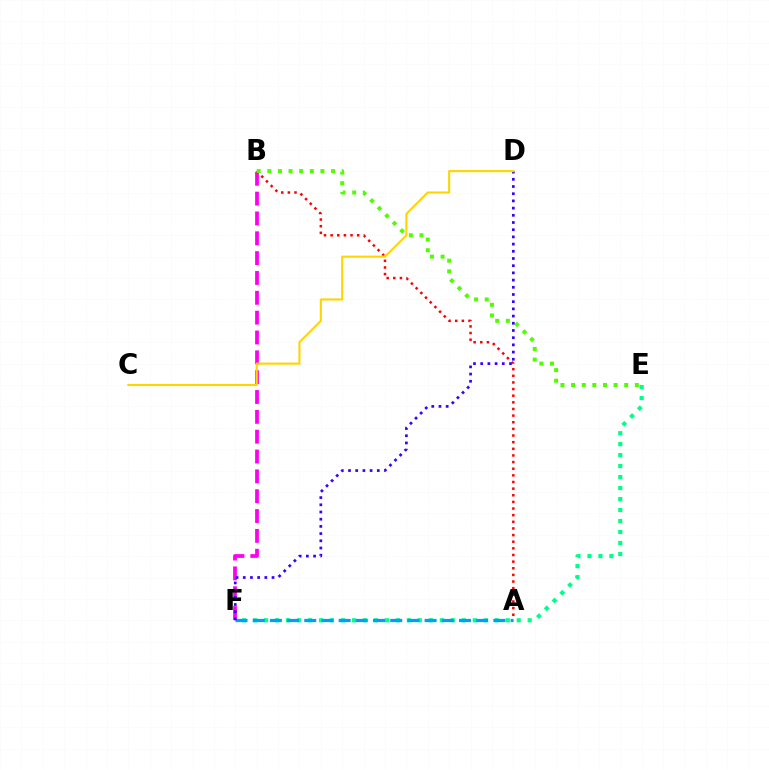{('E', 'F'): [{'color': '#00ff86', 'line_style': 'dotted', 'thickness': 2.98}], ('B', 'F'): [{'color': '#ff00ed', 'line_style': 'dashed', 'thickness': 2.7}], ('A', 'B'): [{'color': '#ff0000', 'line_style': 'dotted', 'thickness': 1.8}], ('A', 'F'): [{'color': '#009eff', 'line_style': 'dashed', 'thickness': 2.34}], ('B', 'E'): [{'color': '#4fff00', 'line_style': 'dotted', 'thickness': 2.89}], ('D', 'F'): [{'color': '#3700ff', 'line_style': 'dotted', 'thickness': 1.96}], ('C', 'D'): [{'color': '#ffd500', 'line_style': 'solid', 'thickness': 1.52}]}